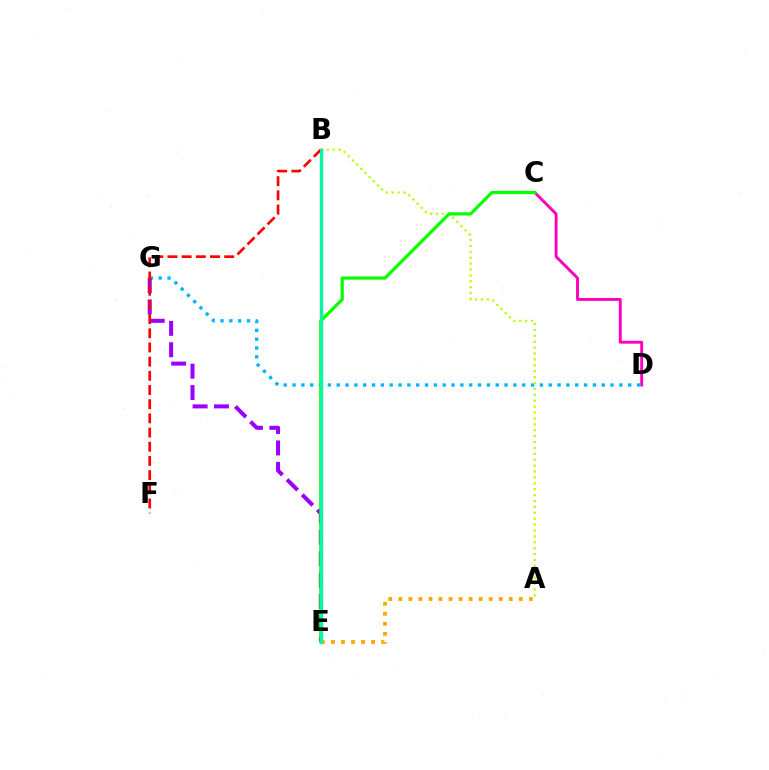{('C', 'D'): [{'color': '#ff00bd', 'line_style': 'solid', 'thickness': 2.09}], ('D', 'G'): [{'color': '#00b5ff', 'line_style': 'dotted', 'thickness': 2.4}], ('A', 'B'): [{'color': '#b3ff00', 'line_style': 'dotted', 'thickness': 1.6}], ('B', 'E'): [{'color': '#0010ff', 'line_style': 'solid', 'thickness': 2.32}, {'color': '#00ff9d', 'line_style': 'solid', 'thickness': 2.1}], ('E', 'G'): [{'color': '#9b00ff', 'line_style': 'dashed', 'thickness': 2.91}], ('B', 'F'): [{'color': '#ff0000', 'line_style': 'dashed', 'thickness': 1.93}], ('C', 'E'): [{'color': '#08ff00', 'line_style': 'solid', 'thickness': 2.32}], ('A', 'E'): [{'color': '#ffa500', 'line_style': 'dotted', 'thickness': 2.73}]}